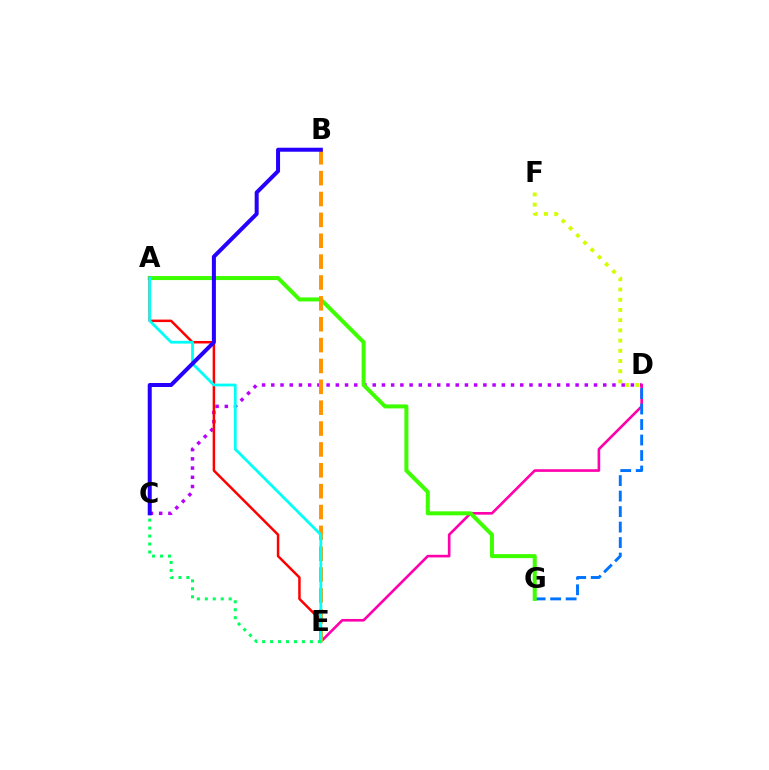{('C', 'D'): [{'color': '#b900ff', 'line_style': 'dotted', 'thickness': 2.51}], ('D', 'E'): [{'color': '#ff00ac', 'line_style': 'solid', 'thickness': 1.9}], ('D', 'G'): [{'color': '#0074ff', 'line_style': 'dashed', 'thickness': 2.1}], ('A', 'G'): [{'color': '#3dff00', 'line_style': 'solid', 'thickness': 2.89}], ('A', 'E'): [{'color': '#ff0000', 'line_style': 'solid', 'thickness': 1.79}, {'color': '#00fff6', 'line_style': 'solid', 'thickness': 1.99}], ('B', 'E'): [{'color': '#ff9400', 'line_style': 'dashed', 'thickness': 2.83}], ('C', 'E'): [{'color': '#00ff5c', 'line_style': 'dotted', 'thickness': 2.16}], ('B', 'C'): [{'color': '#2500ff', 'line_style': 'solid', 'thickness': 2.88}], ('D', 'F'): [{'color': '#d1ff00', 'line_style': 'dotted', 'thickness': 2.78}]}